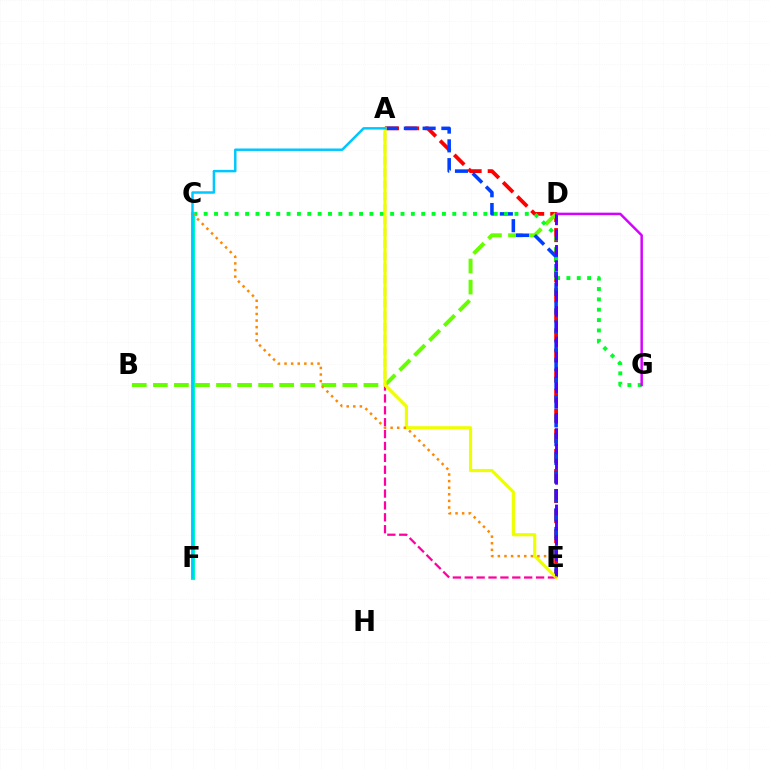{('A', 'E'): [{'color': '#ff0000', 'line_style': 'dashed', 'thickness': 2.73}, {'color': '#003fff', 'line_style': 'dashed', 'thickness': 2.55}, {'color': '#ff00a0', 'line_style': 'dashed', 'thickness': 1.61}, {'color': '#eeff00', 'line_style': 'solid', 'thickness': 2.29}], ('B', 'D'): [{'color': '#66ff00', 'line_style': 'dashed', 'thickness': 2.86}], ('C', 'G'): [{'color': '#00ff27', 'line_style': 'dotted', 'thickness': 2.81}], ('C', 'F'): [{'color': '#00ffaf', 'line_style': 'solid', 'thickness': 2.94}], ('D', 'G'): [{'color': '#d600ff', 'line_style': 'solid', 'thickness': 1.78}], ('C', 'E'): [{'color': '#ff8800', 'line_style': 'dotted', 'thickness': 1.79}], ('D', 'E'): [{'color': '#4f00ff', 'line_style': 'dashed', 'thickness': 2.07}], ('A', 'F'): [{'color': '#00c7ff', 'line_style': 'solid', 'thickness': 1.78}]}